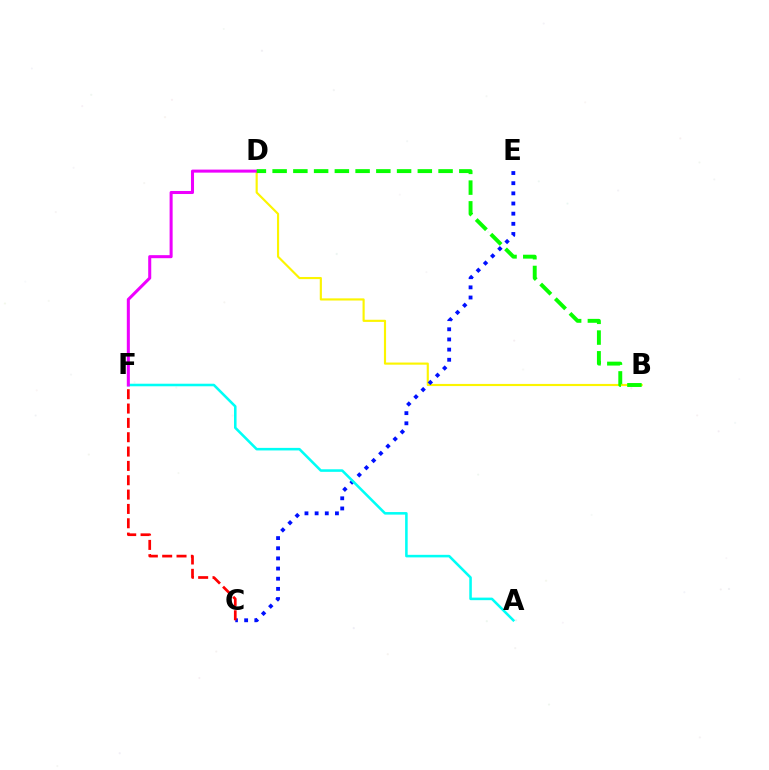{('B', 'D'): [{'color': '#fcf500', 'line_style': 'solid', 'thickness': 1.54}, {'color': '#08ff00', 'line_style': 'dashed', 'thickness': 2.82}], ('C', 'E'): [{'color': '#0010ff', 'line_style': 'dotted', 'thickness': 2.76}], ('A', 'F'): [{'color': '#00fff6', 'line_style': 'solid', 'thickness': 1.84}], ('D', 'F'): [{'color': '#ee00ff', 'line_style': 'solid', 'thickness': 2.19}], ('C', 'F'): [{'color': '#ff0000', 'line_style': 'dashed', 'thickness': 1.95}]}